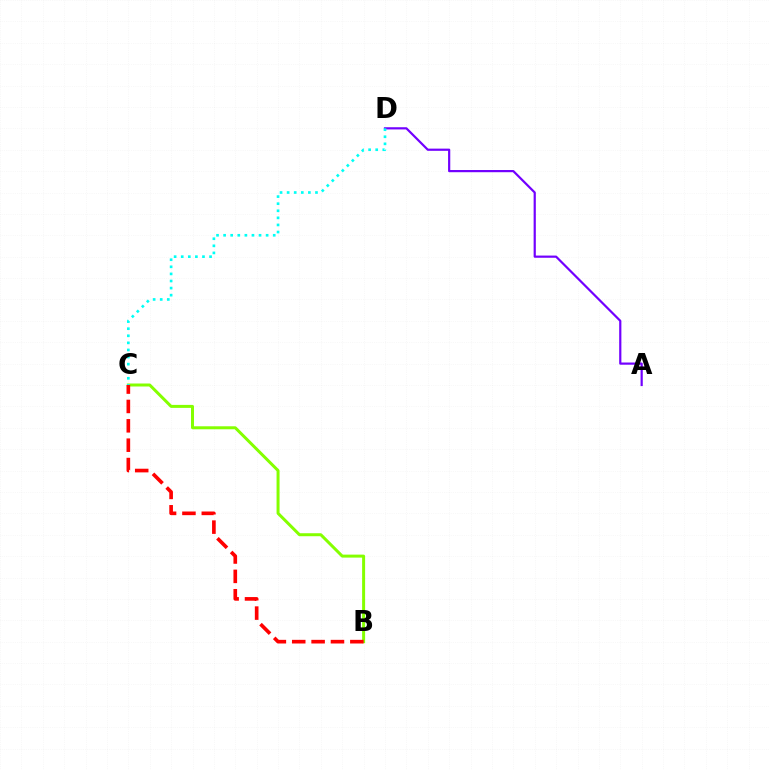{('A', 'D'): [{'color': '#7200ff', 'line_style': 'solid', 'thickness': 1.58}], ('B', 'C'): [{'color': '#84ff00', 'line_style': 'solid', 'thickness': 2.15}, {'color': '#ff0000', 'line_style': 'dashed', 'thickness': 2.63}], ('C', 'D'): [{'color': '#00fff6', 'line_style': 'dotted', 'thickness': 1.93}]}